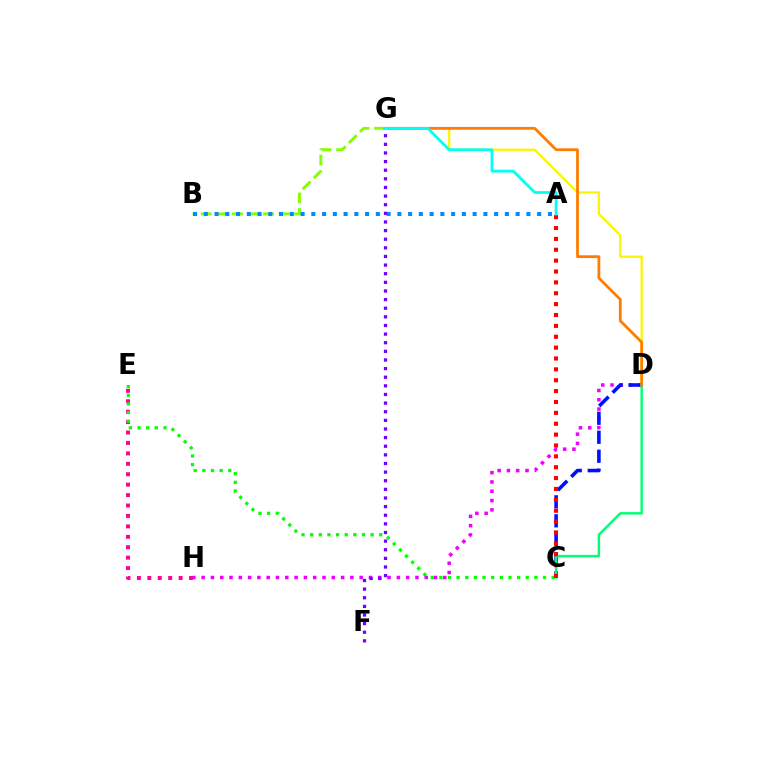{('E', 'H'): [{'color': '#ff0094', 'line_style': 'dotted', 'thickness': 2.83}], ('C', 'E'): [{'color': '#08ff00', 'line_style': 'dotted', 'thickness': 2.35}], ('D', 'H'): [{'color': '#ee00ff', 'line_style': 'dotted', 'thickness': 2.53}], ('D', 'G'): [{'color': '#fcf500', 'line_style': 'solid', 'thickness': 1.62}, {'color': '#ff7c00', 'line_style': 'solid', 'thickness': 2.0}], ('C', 'D'): [{'color': '#0010ff', 'line_style': 'dashed', 'thickness': 2.58}, {'color': '#00ff74', 'line_style': 'solid', 'thickness': 1.76}], ('B', 'G'): [{'color': '#84ff00', 'line_style': 'dashed', 'thickness': 2.12}], ('A', 'B'): [{'color': '#008cff', 'line_style': 'dotted', 'thickness': 2.92}], ('A', 'C'): [{'color': '#ff0000', 'line_style': 'dotted', 'thickness': 2.95}], ('F', 'G'): [{'color': '#7200ff', 'line_style': 'dotted', 'thickness': 2.34}], ('A', 'G'): [{'color': '#00fff6', 'line_style': 'solid', 'thickness': 2.0}]}